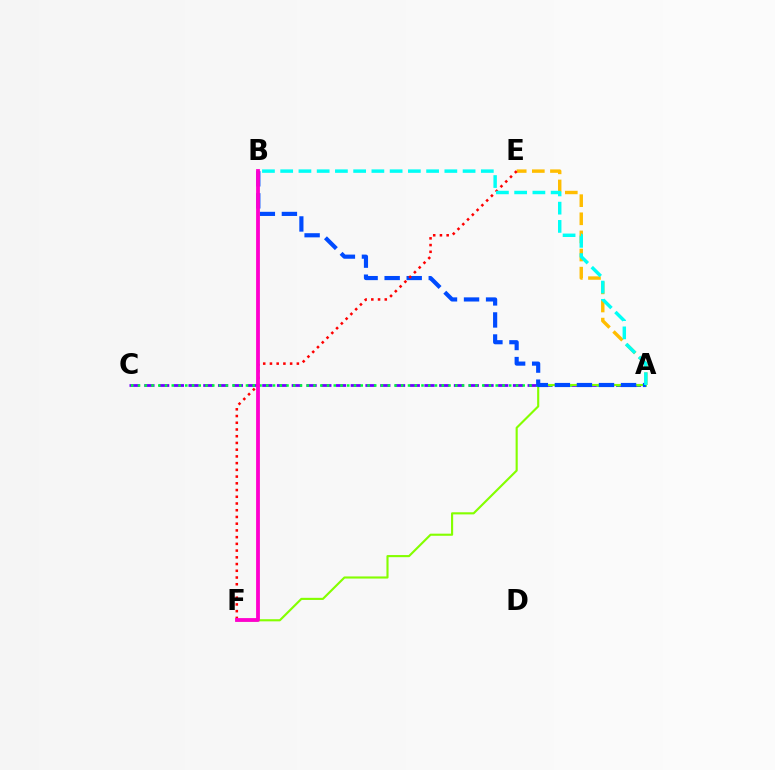{('A', 'E'): [{'color': '#ffbd00', 'line_style': 'dashed', 'thickness': 2.46}], ('A', 'C'): [{'color': '#7200ff', 'line_style': 'dashed', 'thickness': 2.0}, {'color': '#00ff39', 'line_style': 'dotted', 'thickness': 1.83}], ('A', 'F'): [{'color': '#84ff00', 'line_style': 'solid', 'thickness': 1.53}], ('A', 'B'): [{'color': '#004bff', 'line_style': 'dashed', 'thickness': 3.0}, {'color': '#00fff6', 'line_style': 'dashed', 'thickness': 2.48}], ('E', 'F'): [{'color': '#ff0000', 'line_style': 'dotted', 'thickness': 1.83}], ('B', 'F'): [{'color': '#ff00cf', 'line_style': 'solid', 'thickness': 2.75}]}